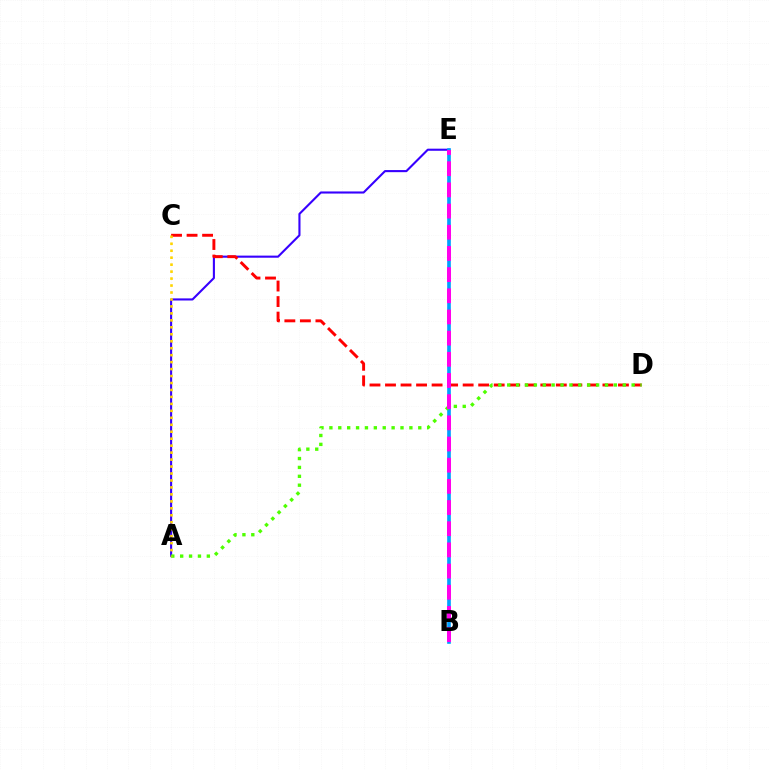{('A', 'E'): [{'color': '#3700ff', 'line_style': 'solid', 'thickness': 1.52}], ('B', 'E'): [{'color': '#00ff86', 'line_style': 'dotted', 'thickness': 1.64}, {'color': '#009eff', 'line_style': 'solid', 'thickness': 2.61}, {'color': '#ff00ed', 'line_style': 'dashed', 'thickness': 2.88}], ('C', 'D'): [{'color': '#ff0000', 'line_style': 'dashed', 'thickness': 2.11}], ('A', 'D'): [{'color': '#4fff00', 'line_style': 'dotted', 'thickness': 2.41}], ('A', 'C'): [{'color': '#ffd500', 'line_style': 'dotted', 'thickness': 1.89}]}